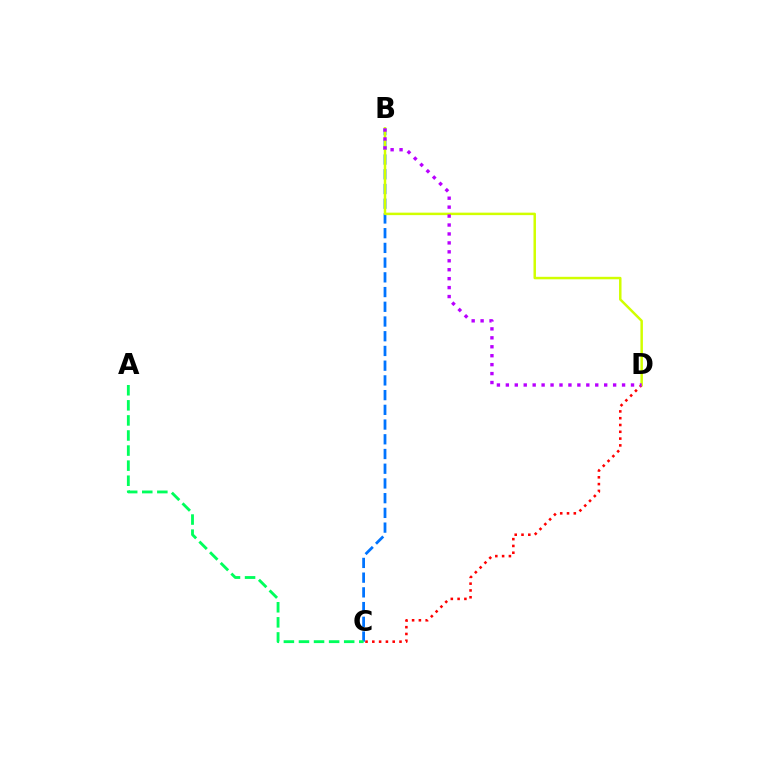{('B', 'C'): [{'color': '#0074ff', 'line_style': 'dashed', 'thickness': 2.0}], ('C', 'D'): [{'color': '#ff0000', 'line_style': 'dotted', 'thickness': 1.85}], ('B', 'D'): [{'color': '#d1ff00', 'line_style': 'solid', 'thickness': 1.79}, {'color': '#b900ff', 'line_style': 'dotted', 'thickness': 2.43}], ('A', 'C'): [{'color': '#00ff5c', 'line_style': 'dashed', 'thickness': 2.05}]}